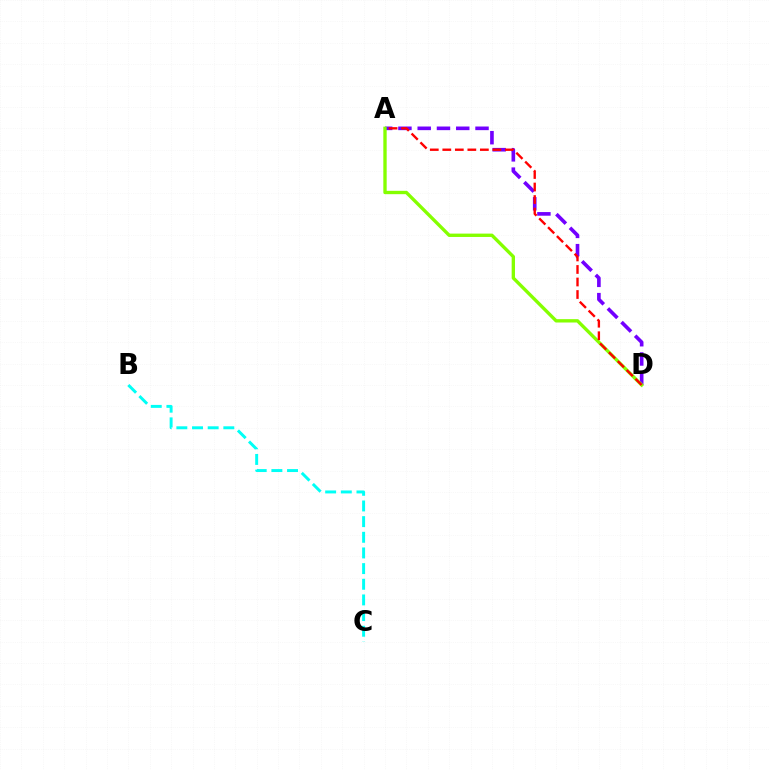{('A', 'D'): [{'color': '#7200ff', 'line_style': 'dashed', 'thickness': 2.62}, {'color': '#84ff00', 'line_style': 'solid', 'thickness': 2.41}, {'color': '#ff0000', 'line_style': 'dashed', 'thickness': 1.7}], ('B', 'C'): [{'color': '#00fff6', 'line_style': 'dashed', 'thickness': 2.13}]}